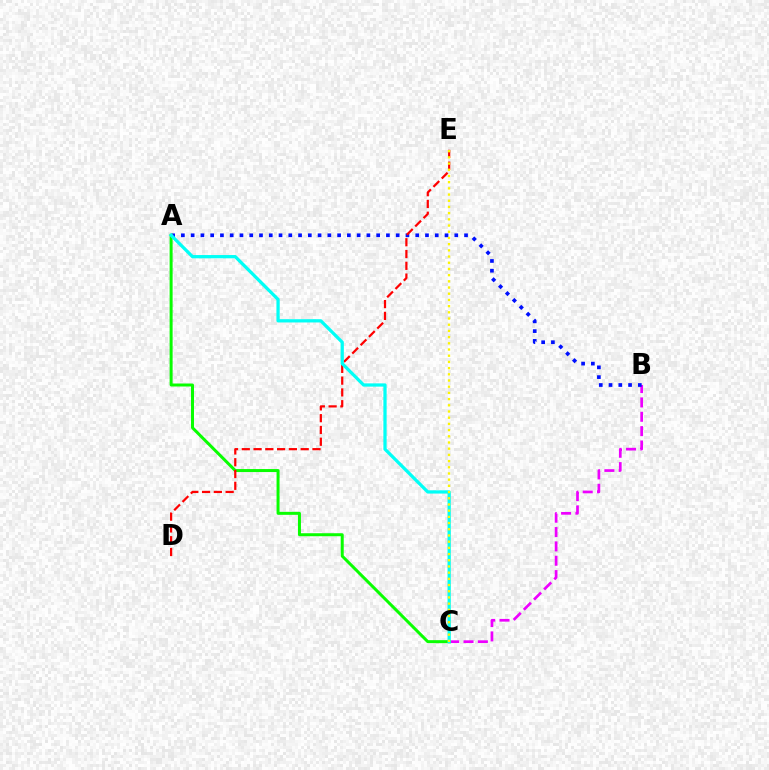{('B', 'C'): [{'color': '#ee00ff', 'line_style': 'dashed', 'thickness': 1.95}], ('A', 'B'): [{'color': '#0010ff', 'line_style': 'dotted', 'thickness': 2.65}], ('A', 'C'): [{'color': '#08ff00', 'line_style': 'solid', 'thickness': 2.16}, {'color': '#00fff6', 'line_style': 'solid', 'thickness': 2.34}], ('D', 'E'): [{'color': '#ff0000', 'line_style': 'dashed', 'thickness': 1.6}], ('C', 'E'): [{'color': '#fcf500', 'line_style': 'dotted', 'thickness': 1.68}]}